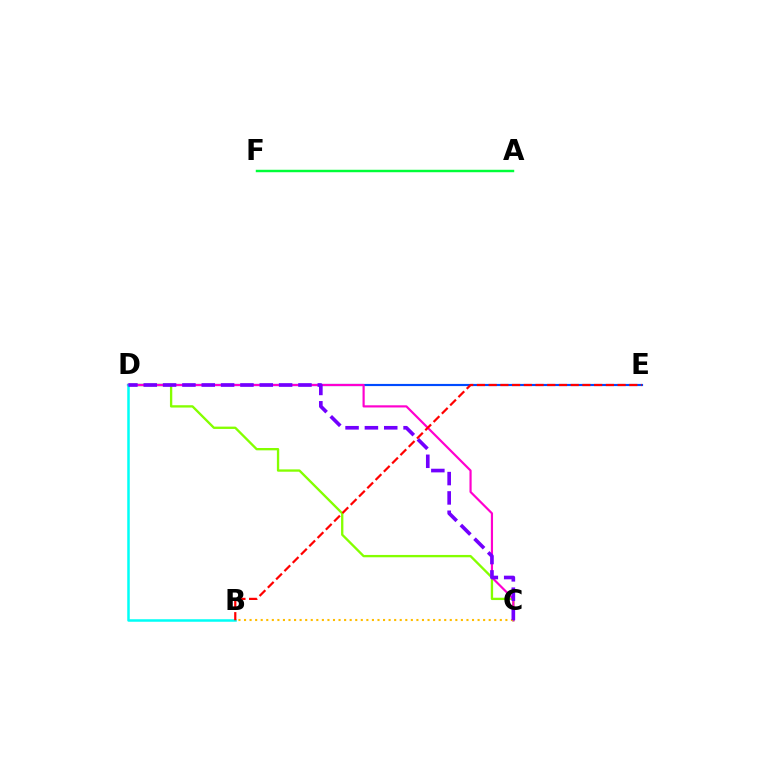{('C', 'D'): [{'color': '#84ff00', 'line_style': 'solid', 'thickness': 1.68}, {'color': '#ff00cf', 'line_style': 'solid', 'thickness': 1.57}, {'color': '#7200ff', 'line_style': 'dashed', 'thickness': 2.63}], ('D', 'E'): [{'color': '#004bff', 'line_style': 'solid', 'thickness': 1.56}], ('B', 'C'): [{'color': '#ffbd00', 'line_style': 'dotted', 'thickness': 1.51}], ('B', 'D'): [{'color': '#00fff6', 'line_style': 'solid', 'thickness': 1.81}], ('A', 'F'): [{'color': '#00ff39', 'line_style': 'solid', 'thickness': 1.76}], ('B', 'E'): [{'color': '#ff0000', 'line_style': 'dashed', 'thickness': 1.59}]}